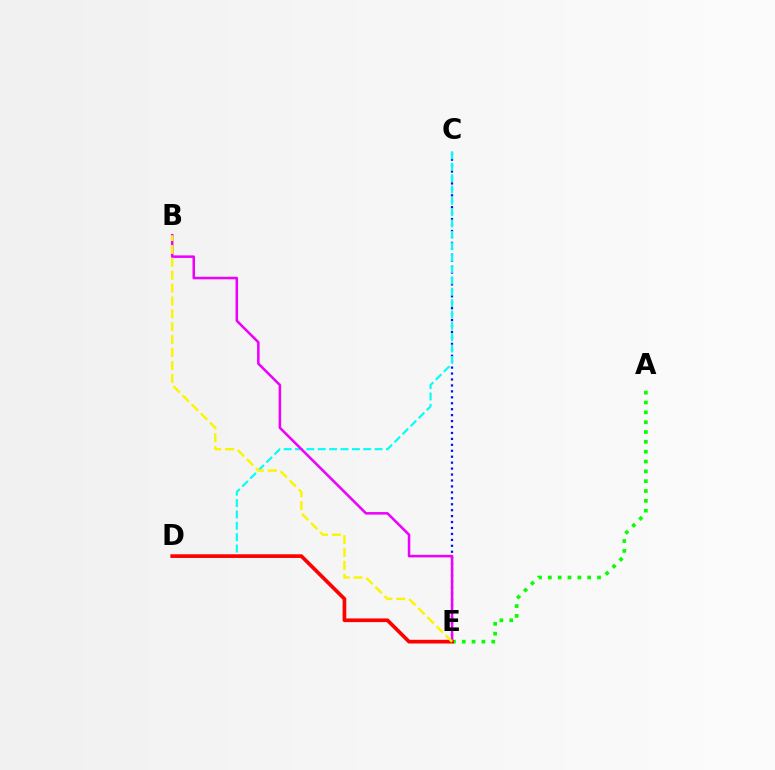{('C', 'E'): [{'color': '#0010ff', 'line_style': 'dotted', 'thickness': 1.61}], ('C', 'D'): [{'color': '#00fff6', 'line_style': 'dashed', 'thickness': 1.54}], ('B', 'E'): [{'color': '#ee00ff', 'line_style': 'solid', 'thickness': 1.82}, {'color': '#fcf500', 'line_style': 'dashed', 'thickness': 1.75}], ('A', 'E'): [{'color': '#08ff00', 'line_style': 'dotted', 'thickness': 2.67}], ('D', 'E'): [{'color': '#ff0000', 'line_style': 'solid', 'thickness': 2.65}]}